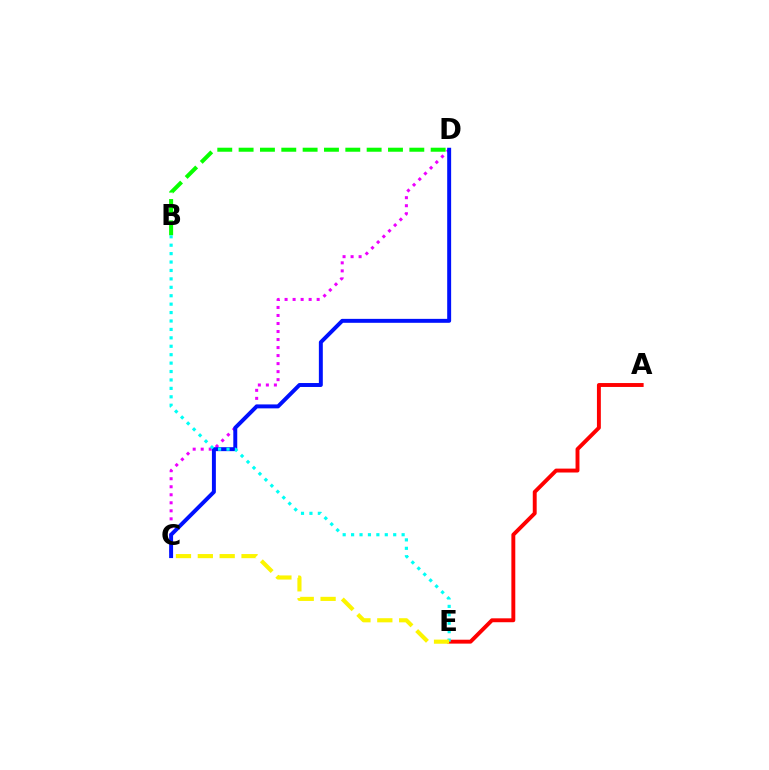{('A', 'E'): [{'color': '#ff0000', 'line_style': 'solid', 'thickness': 2.81}], ('C', 'D'): [{'color': '#ee00ff', 'line_style': 'dotted', 'thickness': 2.18}, {'color': '#0010ff', 'line_style': 'solid', 'thickness': 2.84}], ('B', 'D'): [{'color': '#08ff00', 'line_style': 'dashed', 'thickness': 2.9}], ('B', 'E'): [{'color': '#00fff6', 'line_style': 'dotted', 'thickness': 2.29}], ('C', 'E'): [{'color': '#fcf500', 'line_style': 'dashed', 'thickness': 2.97}]}